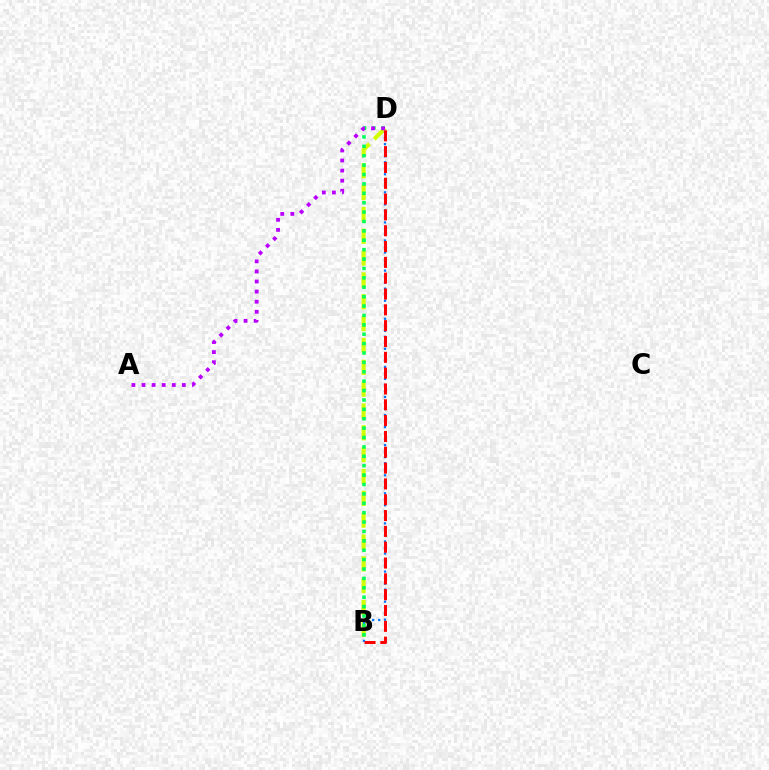{('B', 'D'): [{'color': '#d1ff00', 'line_style': 'dashed', 'thickness': 2.97}, {'color': '#0074ff', 'line_style': 'dotted', 'thickness': 1.64}, {'color': '#00ff5c', 'line_style': 'dotted', 'thickness': 2.55}, {'color': '#ff0000', 'line_style': 'dashed', 'thickness': 2.15}], ('A', 'D'): [{'color': '#b900ff', 'line_style': 'dotted', 'thickness': 2.74}]}